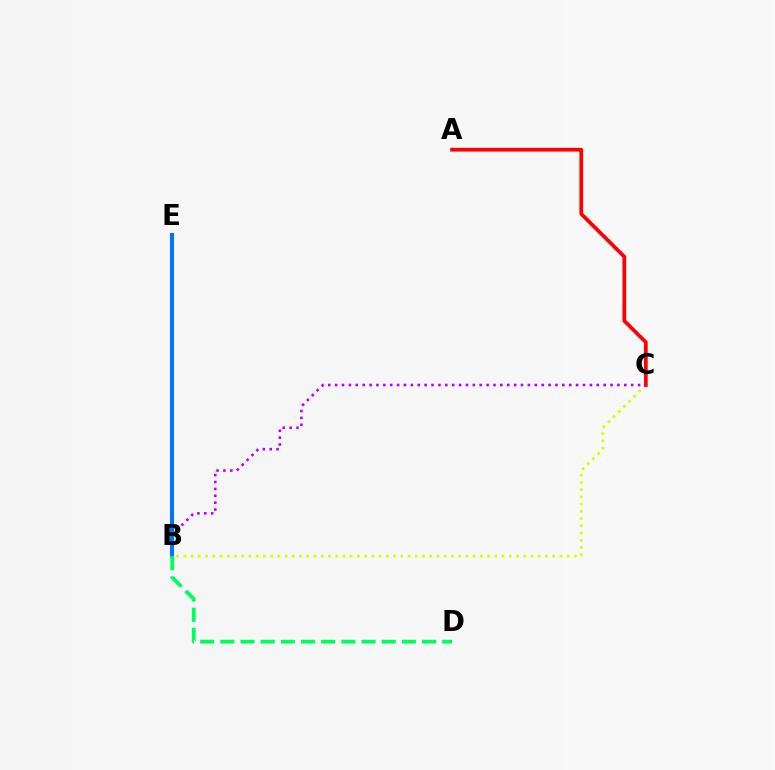{('B', 'C'): [{'color': '#d1ff00', 'line_style': 'dotted', 'thickness': 1.97}, {'color': '#b900ff', 'line_style': 'dotted', 'thickness': 1.87}], ('A', 'C'): [{'color': '#ff0000', 'line_style': 'solid', 'thickness': 2.7}], ('B', 'E'): [{'color': '#0074ff', 'line_style': 'solid', 'thickness': 2.92}], ('B', 'D'): [{'color': '#00ff5c', 'line_style': 'dashed', 'thickness': 2.74}]}